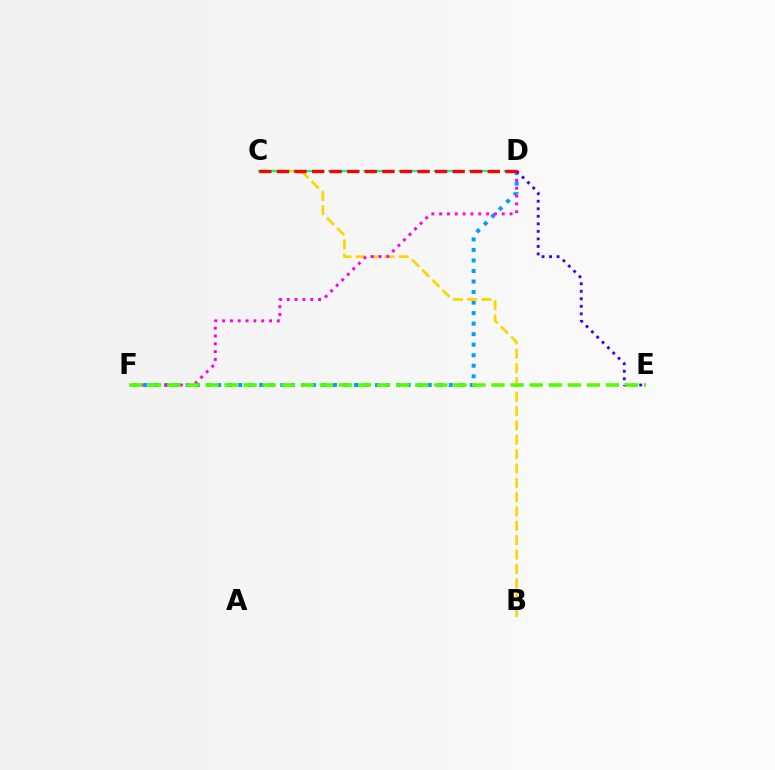{('D', 'F'): [{'color': '#009eff', 'line_style': 'dotted', 'thickness': 2.86}, {'color': '#ff00ed', 'line_style': 'dotted', 'thickness': 2.12}], ('B', 'C'): [{'color': '#ffd500', 'line_style': 'dashed', 'thickness': 1.95}], ('C', 'D'): [{'color': '#00ff86', 'line_style': 'dashed', 'thickness': 1.59}, {'color': '#ff0000', 'line_style': 'dashed', 'thickness': 2.39}], ('D', 'E'): [{'color': '#3700ff', 'line_style': 'dotted', 'thickness': 2.05}], ('E', 'F'): [{'color': '#4fff00', 'line_style': 'dashed', 'thickness': 2.59}]}